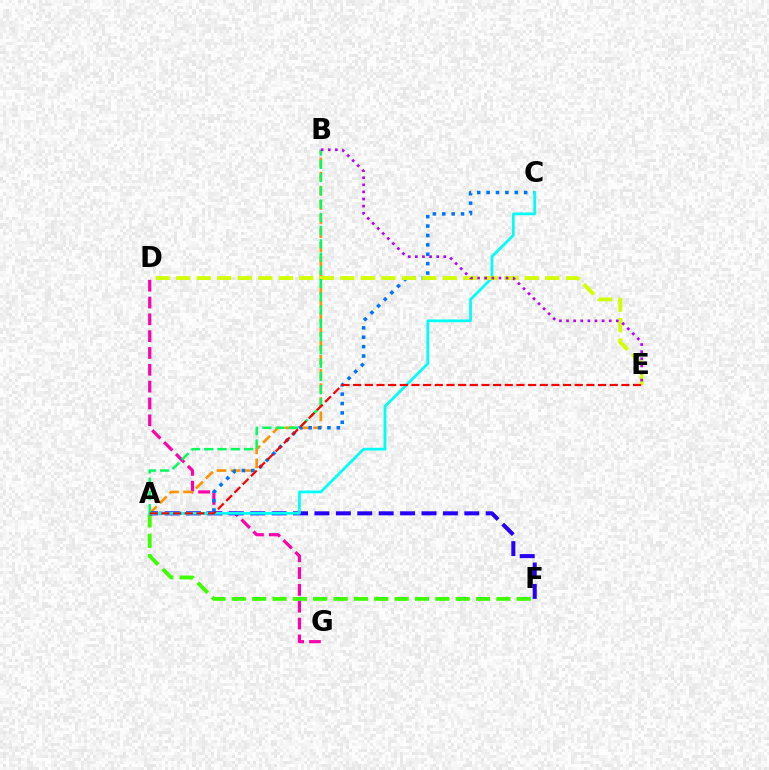{('A', 'F'): [{'color': '#3dff00', 'line_style': 'dashed', 'thickness': 2.77}, {'color': '#2500ff', 'line_style': 'dashed', 'thickness': 2.91}], ('D', 'G'): [{'color': '#ff00ac', 'line_style': 'dashed', 'thickness': 2.29}], ('A', 'B'): [{'color': '#ff9400', 'line_style': 'dashed', 'thickness': 1.92}, {'color': '#00ff5c', 'line_style': 'dashed', 'thickness': 1.8}], ('A', 'C'): [{'color': '#0074ff', 'line_style': 'dotted', 'thickness': 2.55}, {'color': '#00fff6', 'line_style': 'solid', 'thickness': 1.99}], ('D', 'E'): [{'color': '#d1ff00', 'line_style': 'dashed', 'thickness': 2.79}], ('B', 'E'): [{'color': '#b900ff', 'line_style': 'dotted', 'thickness': 1.93}], ('A', 'E'): [{'color': '#ff0000', 'line_style': 'dashed', 'thickness': 1.58}]}